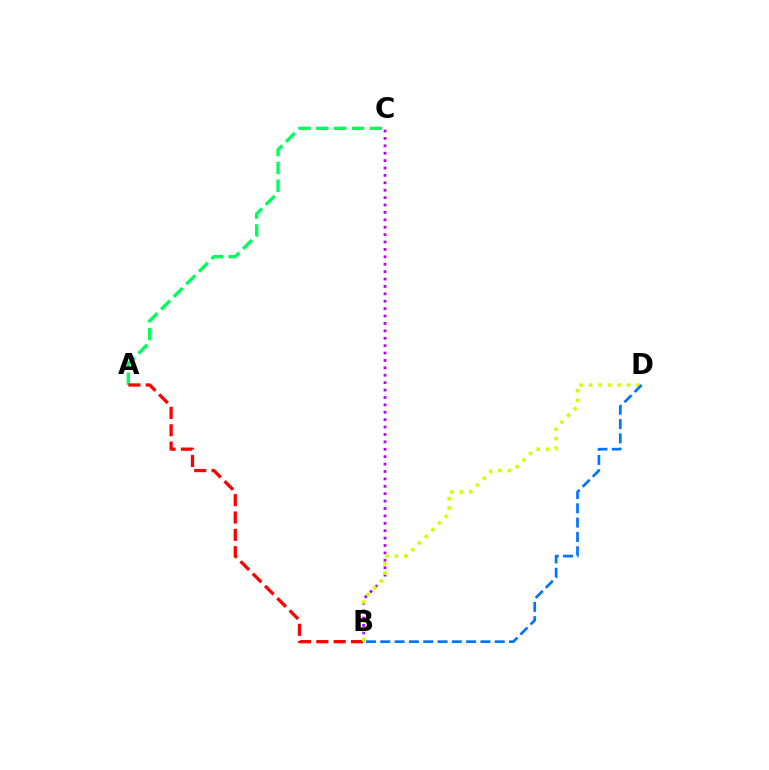{('B', 'C'): [{'color': '#b900ff', 'line_style': 'dotted', 'thickness': 2.01}], ('A', 'C'): [{'color': '#00ff5c', 'line_style': 'dashed', 'thickness': 2.42}], ('A', 'B'): [{'color': '#ff0000', 'line_style': 'dashed', 'thickness': 2.36}], ('B', 'D'): [{'color': '#d1ff00', 'line_style': 'dotted', 'thickness': 2.57}, {'color': '#0074ff', 'line_style': 'dashed', 'thickness': 1.94}]}